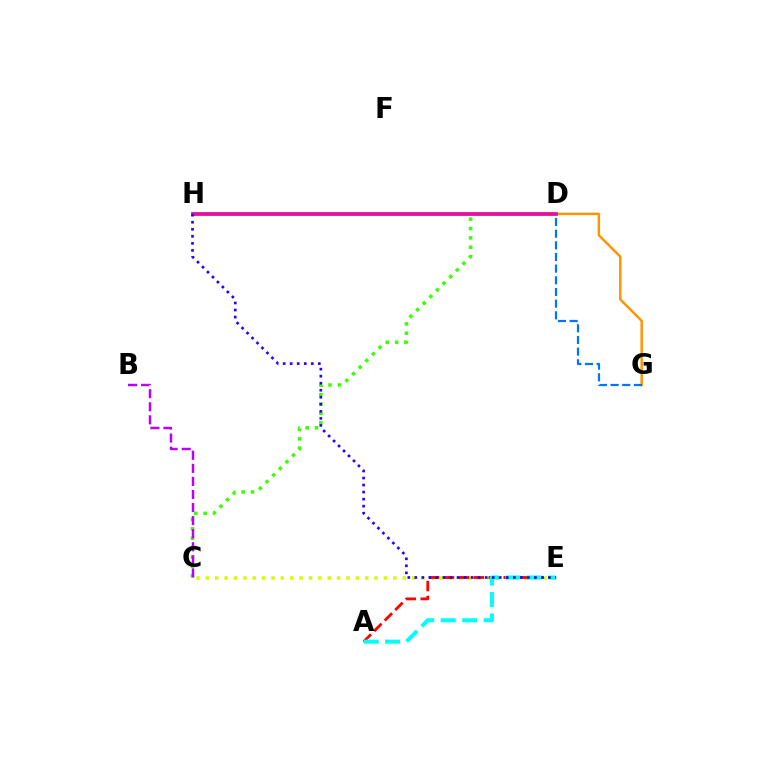{('D', 'H'): [{'color': '#00ff5c', 'line_style': 'solid', 'thickness': 2.81}, {'color': '#ff00ac', 'line_style': 'solid', 'thickness': 2.57}], ('C', 'E'): [{'color': '#d1ff00', 'line_style': 'dotted', 'thickness': 2.55}], ('A', 'E'): [{'color': '#ff0000', 'line_style': 'dashed', 'thickness': 2.03}, {'color': '#00fff6', 'line_style': 'dashed', 'thickness': 2.92}], ('D', 'G'): [{'color': '#ff9400', 'line_style': 'solid', 'thickness': 1.75}, {'color': '#0074ff', 'line_style': 'dashed', 'thickness': 1.58}], ('C', 'D'): [{'color': '#3dff00', 'line_style': 'dotted', 'thickness': 2.55}], ('B', 'C'): [{'color': '#b900ff', 'line_style': 'dashed', 'thickness': 1.78}], ('E', 'H'): [{'color': '#2500ff', 'line_style': 'dotted', 'thickness': 1.91}]}